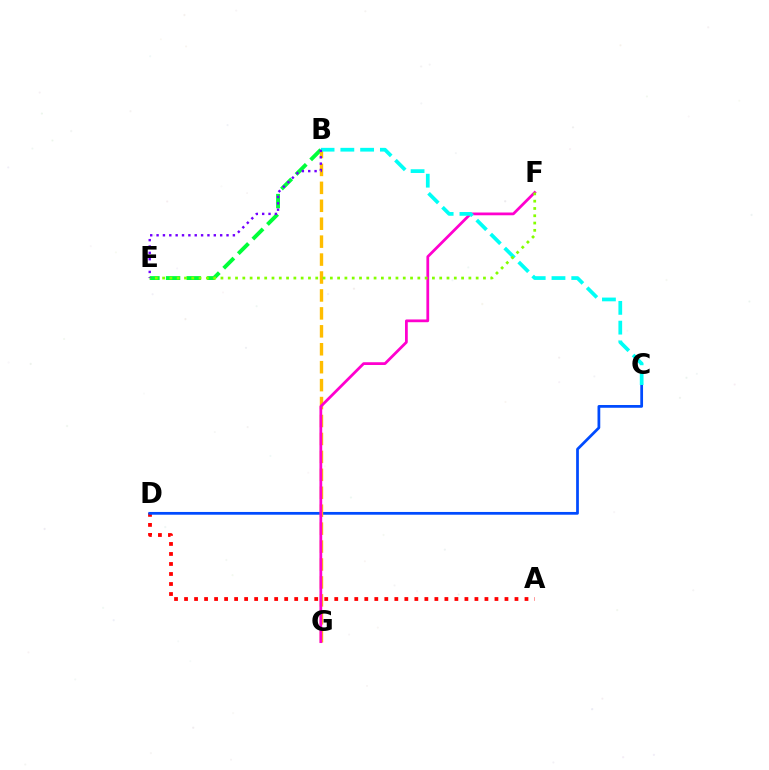{('A', 'D'): [{'color': '#ff0000', 'line_style': 'dotted', 'thickness': 2.72}], ('C', 'D'): [{'color': '#004bff', 'line_style': 'solid', 'thickness': 1.98}], ('B', 'E'): [{'color': '#00ff39', 'line_style': 'dashed', 'thickness': 2.8}, {'color': '#7200ff', 'line_style': 'dotted', 'thickness': 1.73}], ('B', 'G'): [{'color': '#ffbd00', 'line_style': 'dashed', 'thickness': 2.44}], ('F', 'G'): [{'color': '#ff00cf', 'line_style': 'solid', 'thickness': 1.99}], ('B', 'C'): [{'color': '#00fff6', 'line_style': 'dashed', 'thickness': 2.69}], ('E', 'F'): [{'color': '#84ff00', 'line_style': 'dotted', 'thickness': 1.98}]}